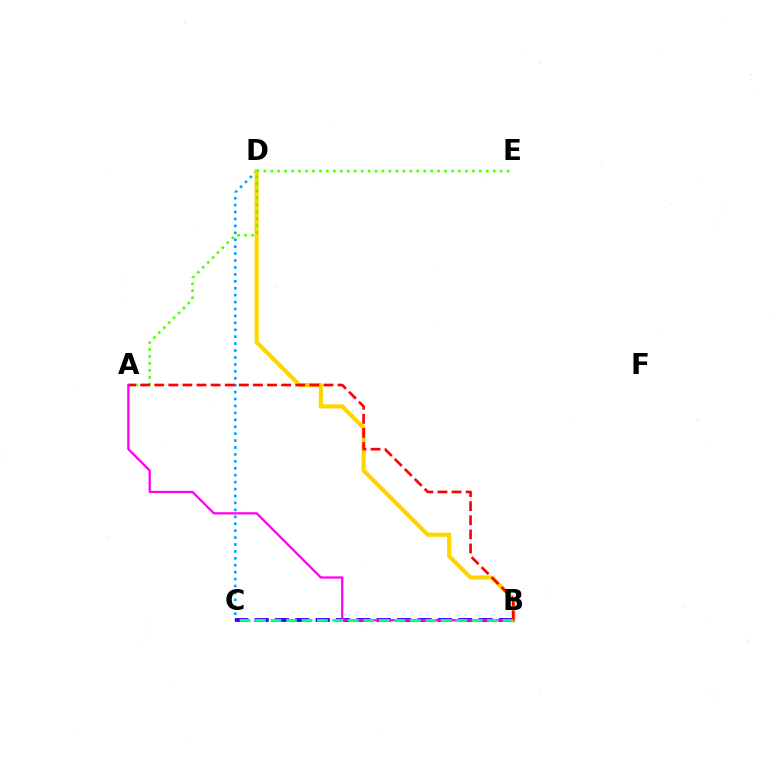{('C', 'D'): [{'color': '#009eff', 'line_style': 'dotted', 'thickness': 1.88}], ('B', 'D'): [{'color': '#ffd500', 'line_style': 'solid', 'thickness': 2.98}], ('B', 'C'): [{'color': '#3700ff', 'line_style': 'dashed', 'thickness': 2.77}, {'color': '#00ff86', 'line_style': 'dashed', 'thickness': 2.1}], ('A', 'E'): [{'color': '#4fff00', 'line_style': 'dotted', 'thickness': 1.89}], ('A', 'B'): [{'color': '#ff0000', 'line_style': 'dashed', 'thickness': 1.92}, {'color': '#ff00ed', 'line_style': 'solid', 'thickness': 1.62}]}